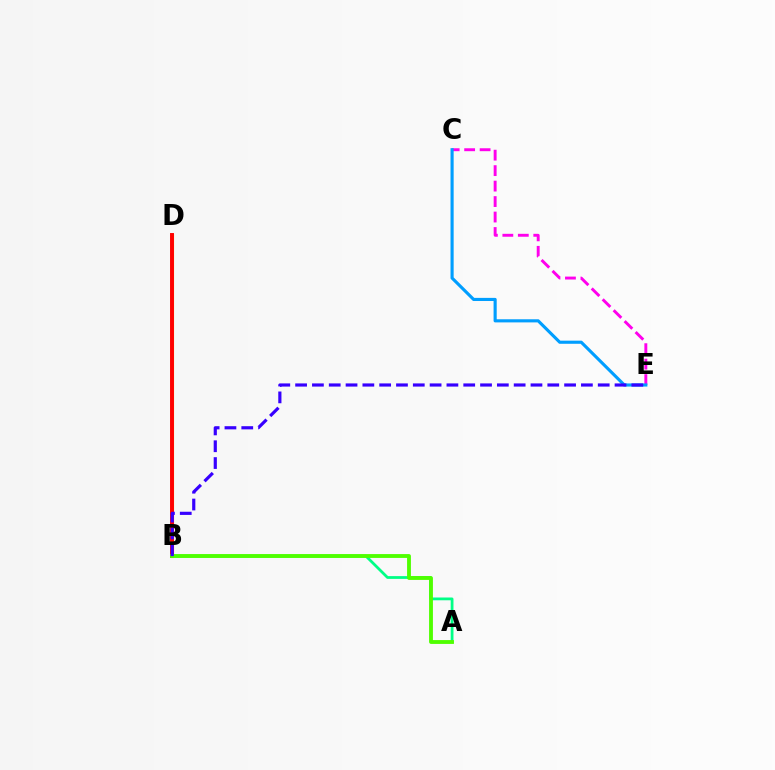{('B', 'D'): [{'color': '#ffd500', 'line_style': 'solid', 'thickness': 2.27}, {'color': '#ff0000', 'line_style': 'solid', 'thickness': 2.83}], ('C', 'E'): [{'color': '#ff00ed', 'line_style': 'dashed', 'thickness': 2.1}, {'color': '#009eff', 'line_style': 'solid', 'thickness': 2.25}], ('A', 'B'): [{'color': '#00ff86', 'line_style': 'solid', 'thickness': 2.0}, {'color': '#4fff00', 'line_style': 'solid', 'thickness': 2.77}], ('B', 'E'): [{'color': '#3700ff', 'line_style': 'dashed', 'thickness': 2.28}]}